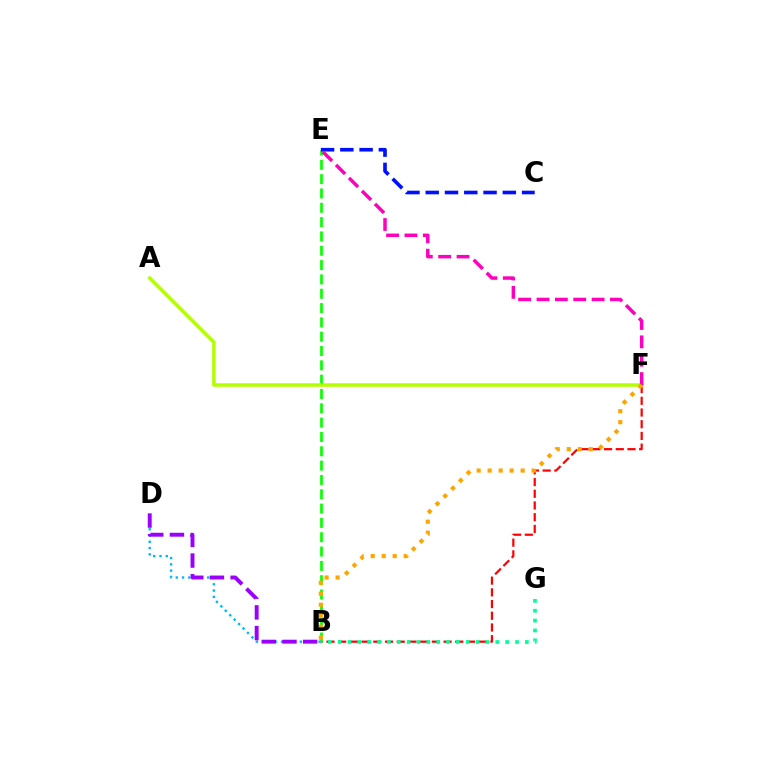{('B', 'F'): [{'color': '#ff0000', 'line_style': 'dashed', 'thickness': 1.59}, {'color': '#ffa500', 'line_style': 'dotted', 'thickness': 2.99}], ('B', 'E'): [{'color': '#08ff00', 'line_style': 'dashed', 'thickness': 1.95}], ('B', 'D'): [{'color': '#00b5ff', 'line_style': 'dotted', 'thickness': 1.7}, {'color': '#9b00ff', 'line_style': 'dashed', 'thickness': 2.81}], ('A', 'F'): [{'color': '#b3ff00', 'line_style': 'solid', 'thickness': 2.51}], ('C', 'E'): [{'color': '#0010ff', 'line_style': 'dashed', 'thickness': 2.62}], ('E', 'F'): [{'color': '#ff00bd', 'line_style': 'dashed', 'thickness': 2.5}], ('B', 'G'): [{'color': '#00ff9d', 'line_style': 'dotted', 'thickness': 2.68}]}